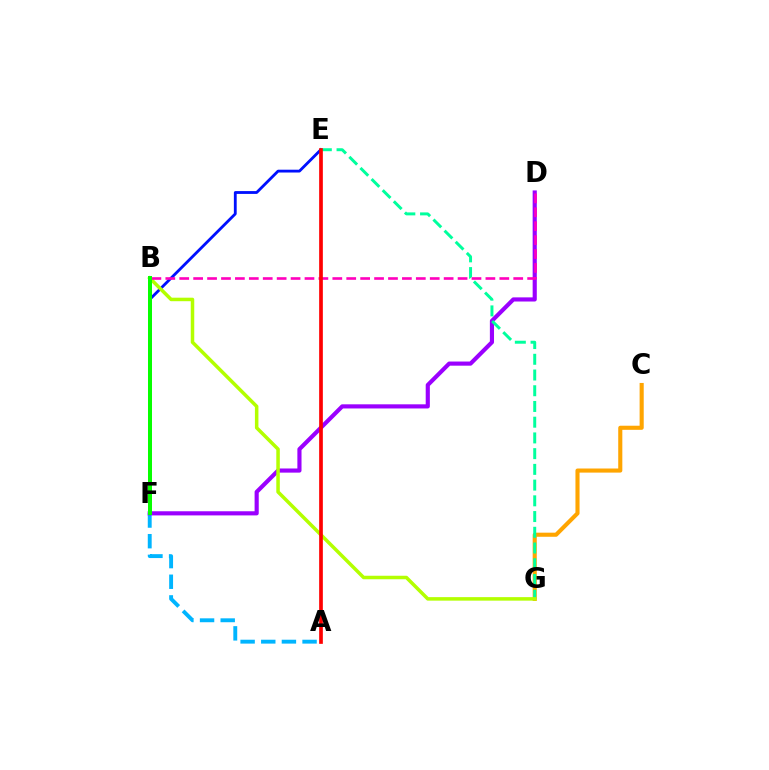{('A', 'F'): [{'color': '#00b5ff', 'line_style': 'dashed', 'thickness': 2.81}], ('D', 'F'): [{'color': '#9b00ff', 'line_style': 'solid', 'thickness': 2.98}], ('C', 'G'): [{'color': '#ffa500', 'line_style': 'solid', 'thickness': 2.95}], ('E', 'F'): [{'color': '#0010ff', 'line_style': 'solid', 'thickness': 2.03}], ('E', 'G'): [{'color': '#00ff9d', 'line_style': 'dashed', 'thickness': 2.14}], ('B', 'G'): [{'color': '#b3ff00', 'line_style': 'solid', 'thickness': 2.53}], ('B', 'D'): [{'color': '#ff00bd', 'line_style': 'dashed', 'thickness': 1.89}], ('A', 'E'): [{'color': '#ff0000', 'line_style': 'solid', 'thickness': 2.65}], ('B', 'F'): [{'color': '#08ff00', 'line_style': 'solid', 'thickness': 2.88}]}